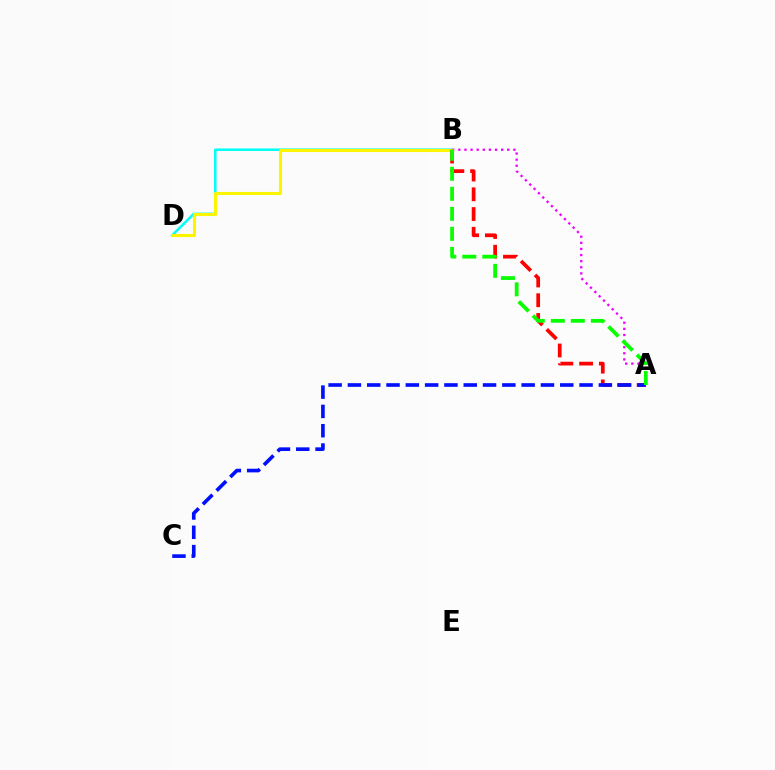{('B', 'D'): [{'color': '#00fff6', 'line_style': 'solid', 'thickness': 1.84}, {'color': '#fcf500', 'line_style': 'solid', 'thickness': 2.24}], ('A', 'B'): [{'color': '#ee00ff', 'line_style': 'dotted', 'thickness': 1.66}, {'color': '#ff0000', 'line_style': 'dashed', 'thickness': 2.68}, {'color': '#08ff00', 'line_style': 'dashed', 'thickness': 2.72}], ('A', 'C'): [{'color': '#0010ff', 'line_style': 'dashed', 'thickness': 2.62}]}